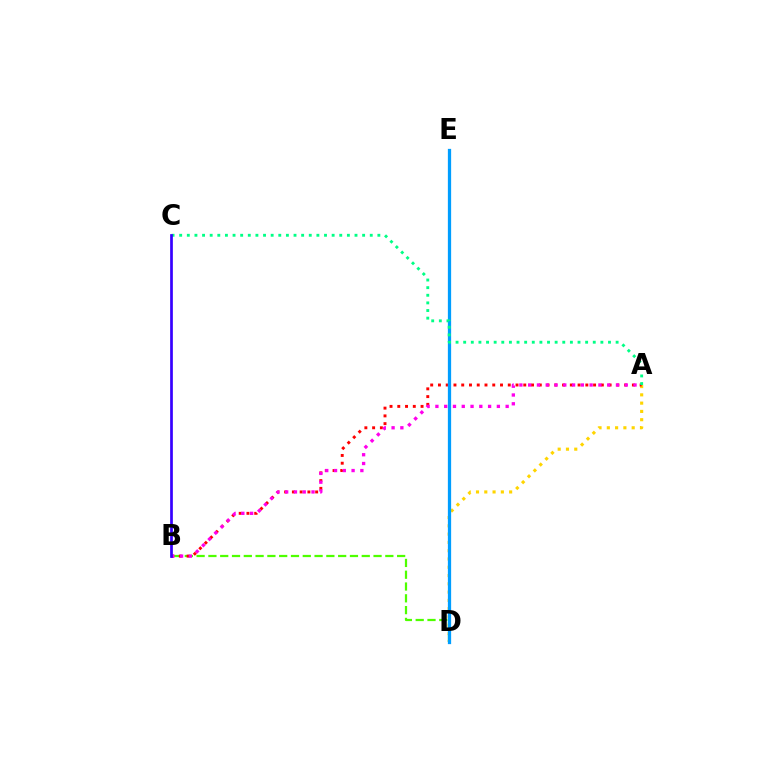{('A', 'D'): [{'color': '#ffd500', 'line_style': 'dotted', 'thickness': 2.25}], ('B', 'D'): [{'color': '#4fff00', 'line_style': 'dashed', 'thickness': 1.6}], ('A', 'B'): [{'color': '#ff0000', 'line_style': 'dotted', 'thickness': 2.11}, {'color': '#ff00ed', 'line_style': 'dotted', 'thickness': 2.39}], ('D', 'E'): [{'color': '#009eff', 'line_style': 'solid', 'thickness': 2.35}], ('A', 'C'): [{'color': '#00ff86', 'line_style': 'dotted', 'thickness': 2.07}], ('B', 'C'): [{'color': '#3700ff', 'line_style': 'solid', 'thickness': 1.95}]}